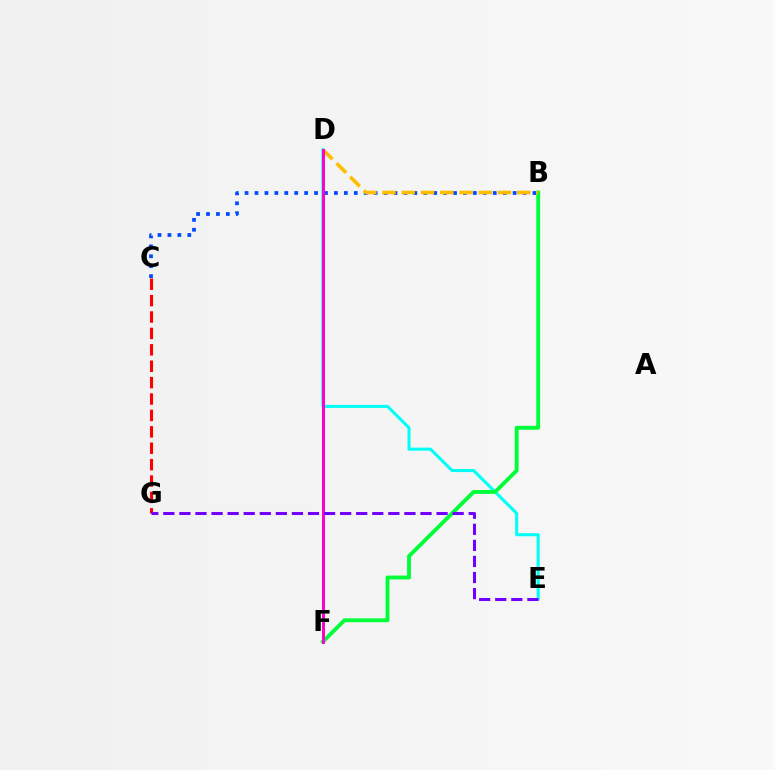{('D', 'E'): [{'color': '#00fff6', 'line_style': 'solid', 'thickness': 2.2}], ('B', 'C'): [{'color': '#004bff', 'line_style': 'dotted', 'thickness': 2.7}], ('D', 'F'): [{'color': '#84ff00', 'line_style': 'solid', 'thickness': 2.03}, {'color': '#ff00cf', 'line_style': 'solid', 'thickness': 2.12}], ('B', 'F'): [{'color': '#00ff39', 'line_style': 'solid', 'thickness': 2.79}], ('B', 'D'): [{'color': '#ffbd00', 'line_style': 'dashed', 'thickness': 2.62}], ('C', 'G'): [{'color': '#ff0000', 'line_style': 'dashed', 'thickness': 2.23}], ('E', 'G'): [{'color': '#7200ff', 'line_style': 'dashed', 'thickness': 2.18}]}